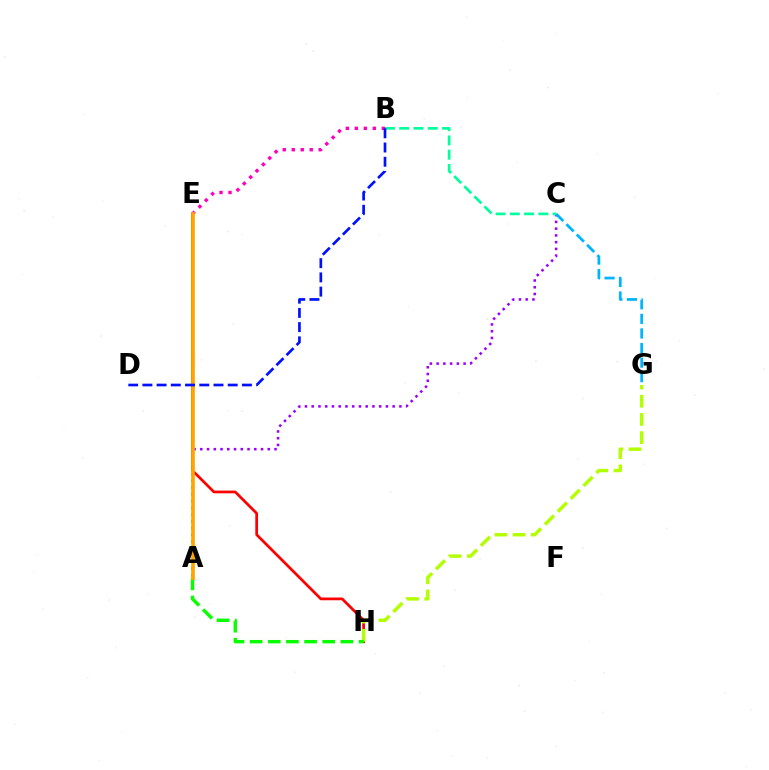{('E', 'H'): [{'color': '#ff0000', 'line_style': 'solid', 'thickness': 1.96}], ('A', 'C'): [{'color': '#9b00ff', 'line_style': 'dotted', 'thickness': 1.83}], ('C', 'G'): [{'color': '#00b5ff', 'line_style': 'dashed', 'thickness': 1.98}], ('B', 'E'): [{'color': '#ff00bd', 'line_style': 'dotted', 'thickness': 2.44}], ('G', 'H'): [{'color': '#b3ff00', 'line_style': 'dashed', 'thickness': 2.47}], ('A', 'H'): [{'color': '#08ff00', 'line_style': 'dashed', 'thickness': 2.47}], ('B', 'C'): [{'color': '#00ff9d', 'line_style': 'dashed', 'thickness': 1.94}], ('A', 'E'): [{'color': '#ffa500', 'line_style': 'solid', 'thickness': 2.64}], ('B', 'D'): [{'color': '#0010ff', 'line_style': 'dashed', 'thickness': 1.93}]}